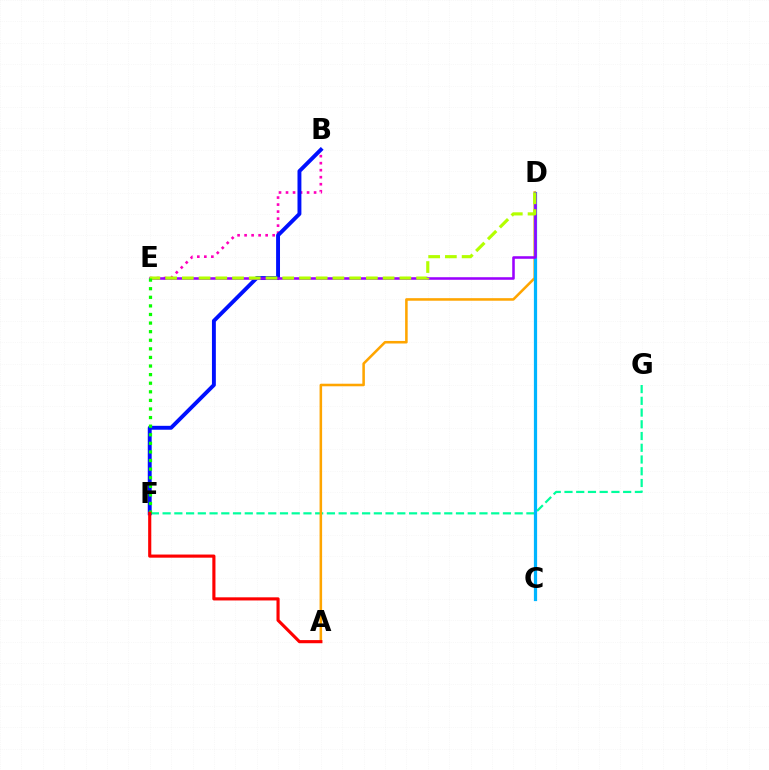{('F', 'G'): [{'color': '#00ff9d', 'line_style': 'dashed', 'thickness': 1.59}], ('A', 'D'): [{'color': '#ffa500', 'line_style': 'solid', 'thickness': 1.84}], ('C', 'D'): [{'color': '#00b5ff', 'line_style': 'solid', 'thickness': 2.32}], ('B', 'E'): [{'color': '#ff00bd', 'line_style': 'dotted', 'thickness': 1.91}], ('B', 'F'): [{'color': '#0010ff', 'line_style': 'solid', 'thickness': 2.81}], ('D', 'E'): [{'color': '#9b00ff', 'line_style': 'solid', 'thickness': 1.84}, {'color': '#b3ff00', 'line_style': 'dashed', 'thickness': 2.27}], ('E', 'F'): [{'color': '#08ff00', 'line_style': 'dotted', 'thickness': 2.33}], ('A', 'F'): [{'color': '#ff0000', 'line_style': 'solid', 'thickness': 2.26}]}